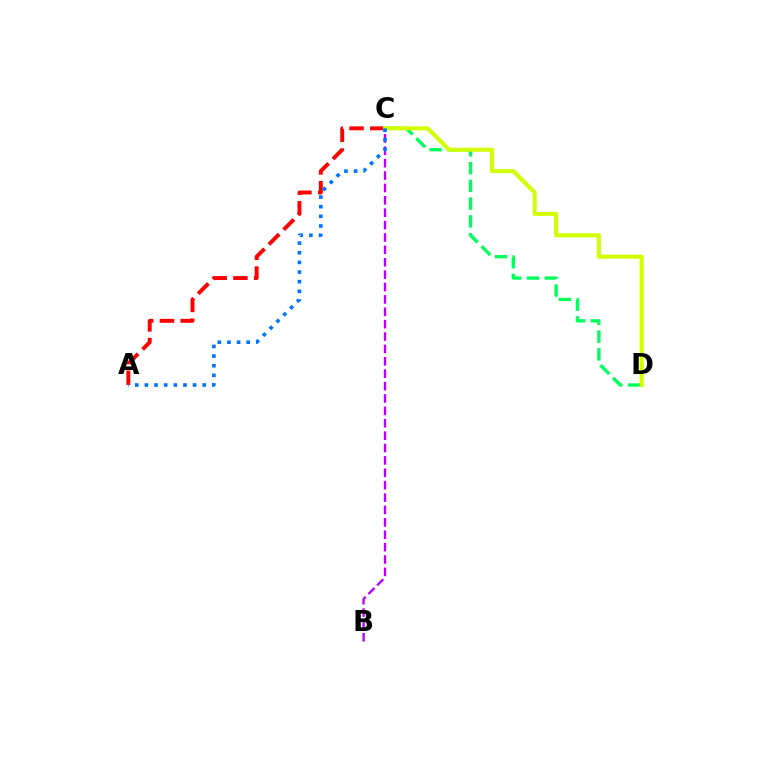{('A', 'C'): [{'color': '#ff0000', 'line_style': 'dashed', 'thickness': 2.82}, {'color': '#0074ff', 'line_style': 'dotted', 'thickness': 2.62}], ('C', 'D'): [{'color': '#00ff5c', 'line_style': 'dashed', 'thickness': 2.41}, {'color': '#d1ff00', 'line_style': 'solid', 'thickness': 2.92}], ('B', 'C'): [{'color': '#b900ff', 'line_style': 'dashed', 'thickness': 1.68}]}